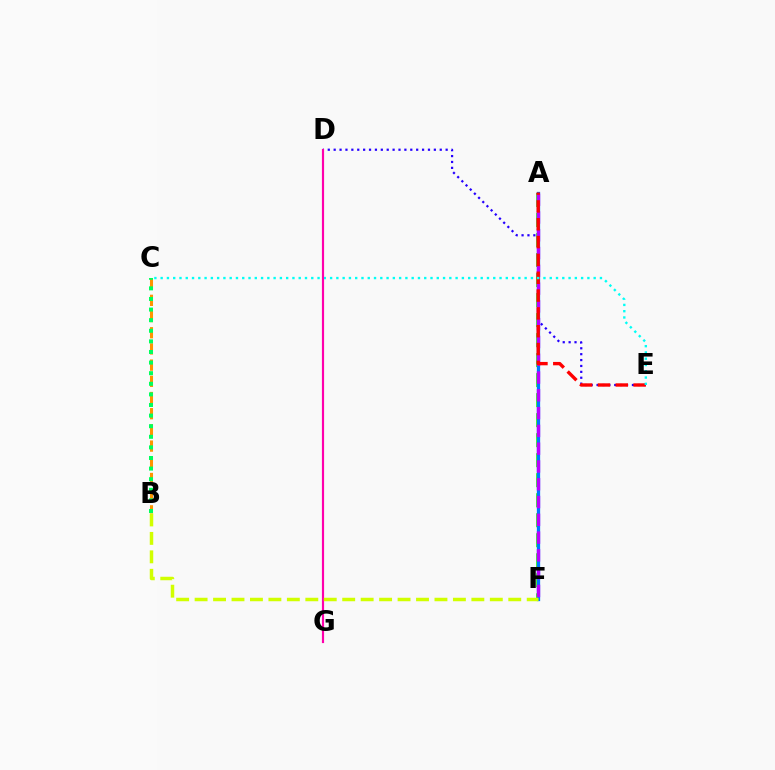{('A', 'F'): [{'color': '#3dff00', 'line_style': 'dashed', 'thickness': 2.72}, {'color': '#0074ff', 'line_style': 'solid', 'thickness': 2.36}, {'color': '#b900ff', 'line_style': 'dashed', 'thickness': 2.42}], ('D', 'E'): [{'color': '#2500ff', 'line_style': 'dotted', 'thickness': 1.6}], ('A', 'E'): [{'color': '#ff0000', 'line_style': 'dashed', 'thickness': 2.42}], ('C', 'E'): [{'color': '#00fff6', 'line_style': 'dotted', 'thickness': 1.71}], ('B', 'C'): [{'color': '#ff9400', 'line_style': 'dashed', 'thickness': 2.2}, {'color': '#00ff5c', 'line_style': 'dotted', 'thickness': 2.88}], ('D', 'G'): [{'color': '#ff00ac', 'line_style': 'solid', 'thickness': 1.57}], ('B', 'F'): [{'color': '#d1ff00', 'line_style': 'dashed', 'thickness': 2.51}]}